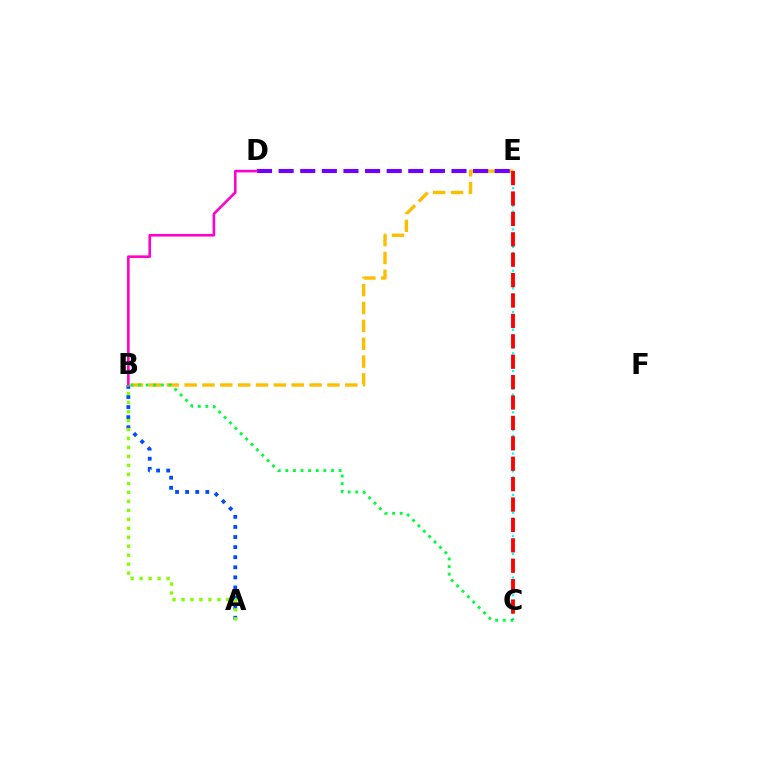{('A', 'B'): [{'color': '#004bff', 'line_style': 'dotted', 'thickness': 2.74}, {'color': '#84ff00', 'line_style': 'dotted', 'thickness': 2.44}], ('C', 'E'): [{'color': '#00fff6', 'line_style': 'dotted', 'thickness': 1.6}, {'color': '#ff0000', 'line_style': 'dashed', 'thickness': 2.77}], ('B', 'E'): [{'color': '#ffbd00', 'line_style': 'dashed', 'thickness': 2.43}], ('D', 'E'): [{'color': '#7200ff', 'line_style': 'dashed', 'thickness': 2.94}], ('B', 'D'): [{'color': '#ff00cf', 'line_style': 'solid', 'thickness': 1.87}], ('B', 'C'): [{'color': '#00ff39', 'line_style': 'dotted', 'thickness': 2.07}]}